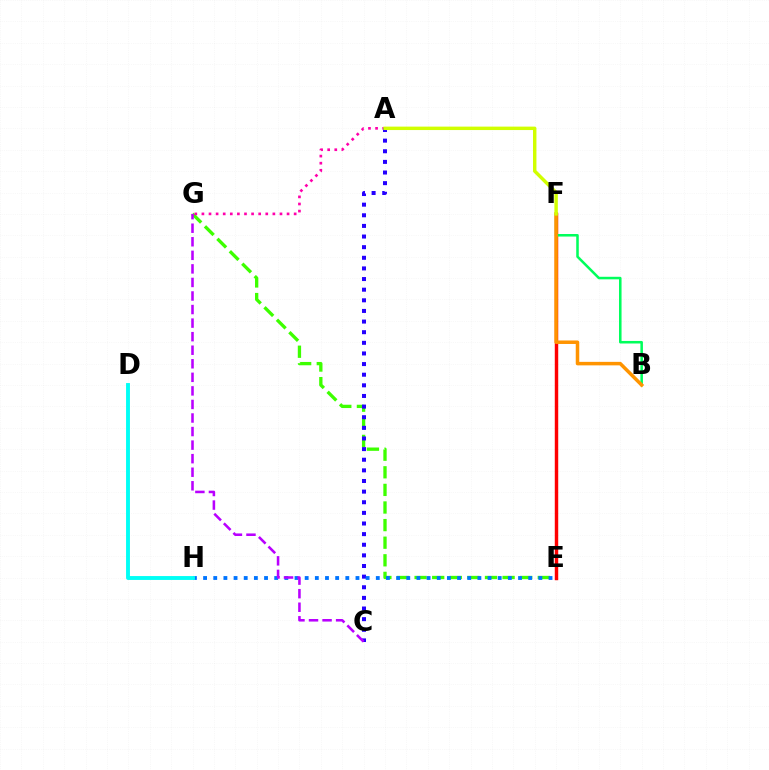{('E', 'G'): [{'color': '#3dff00', 'line_style': 'dashed', 'thickness': 2.39}], ('A', 'G'): [{'color': '#ff00ac', 'line_style': 'dotted', 'thickness': 1.93}], ('A', 'C'): [{'color': '#2500ff', 'line_style': 'dotted', 'thickness': 2.89}], ('E', 'F'): [{'color': '#ff0000', 'line_style': 'solid', 'thickness': 2.47}], ('E', 'H'): [{'color': '#0074ff', 'line_style': 'dotted', 'thickness': 2.76}], ('B', 'F'): [{'color': '#00ff5c', 'line_style': 'solid', 'thickness': 1.83}, {'color': '#ff9400', 'line_style': 'solid', 'thickness': 2.52}], ('C', 'G'): [{'color': '#b900ff', 'line_style': 'dashed', 'thickness': 1.84}], ('D', 'H'): [{'color': '#00fff6', 'line_style': 'solid', 'thickness': 2.8}], ('A', 'F'): [{'color': '#d1ff00', 'line_style': 'solid', 'thickness': 2.47}]}